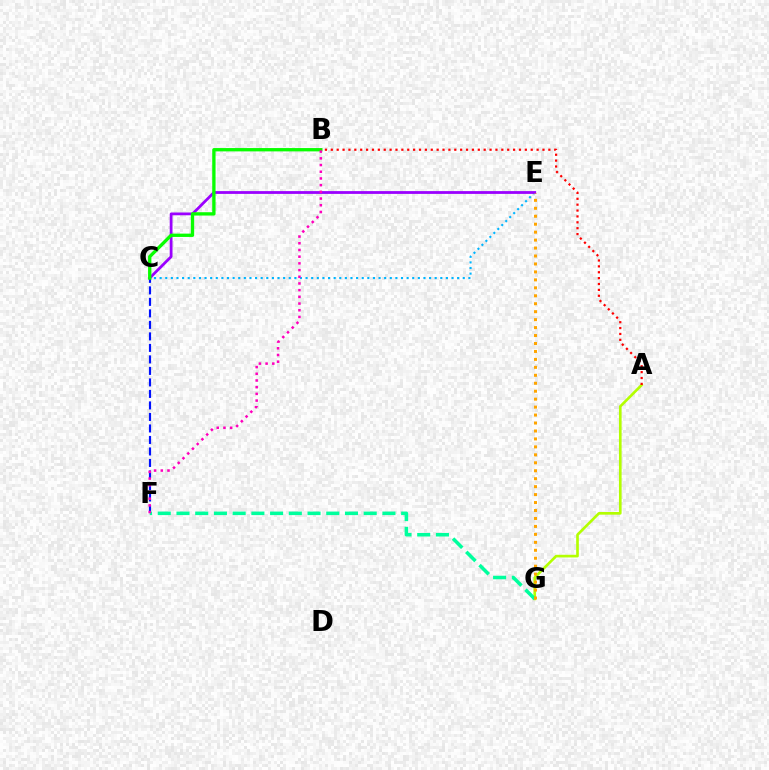{('C', 'E'): [{'color': '#00b5ff', 'line_style': 'dotted', 'thickness': 1.53}, {'color': '#9b00ff', 'line_style': 'solid', 'thickness': 2.0}], ('A', 'G'): [{'color': '#b3ff00', 'line_style': 'solid', 'thickness': 1.91}], ('C', 'F'): [{'color': '#0010ff', 'line_style': 'dashed', 'thickness': 1.56}], ('F', 'G'): [{'color': '#00ff9d', 'line_style': 'dashed', 'thickness': 2.54}], ('B', 'C'): [{'color': '#08ff00', 'line_style': 'solid', 'thickness': 2.39}], ('A', 'B'): [{'color': '#ff0000', 'line_style': 'dotted', 'thickness': 1.6}], ('E', 'G'): [{'color': '#ffa500', 'line_style': 'dotted', 'thickness': 2.16}], ('B', 'F'): [{'color': '#ff00bd', 'line_style': 'dotted', 'thickness': 1.82}]}